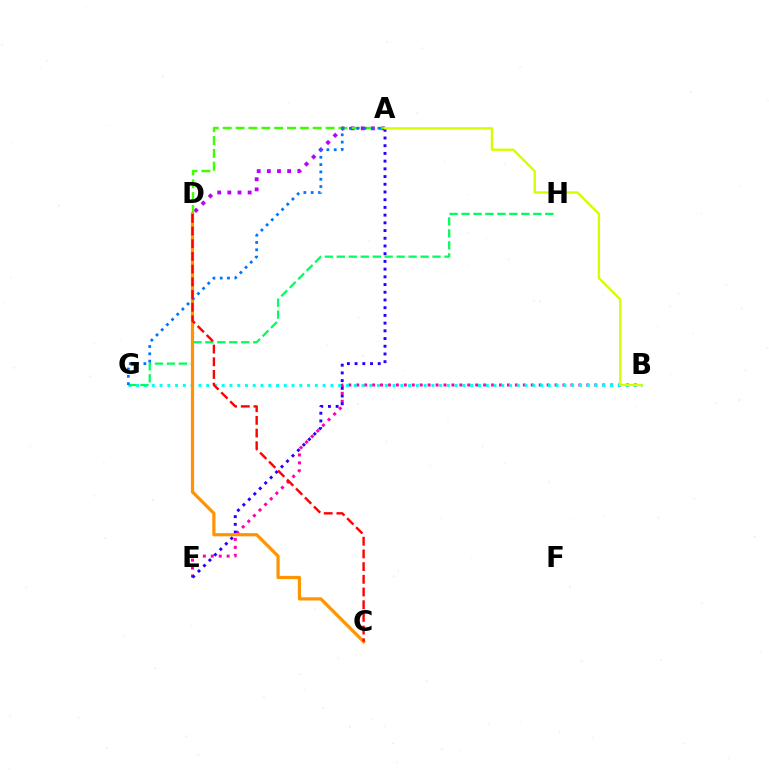{('B', 'E'): [{'color': '#ff00ac', 'line_style': 'dotted', 'thickness': 2.16}], ('A', 'D'): [{'color': '#b900ff', 'line_style': 'dotted', 'thickness': 2.76}, {'color': '#3dff00', 'line_style': 'dashed', 'thickness': 1.75}], ('B', 'G'): [{'color': '#00fff6', 'line_style': 'dotted', 'thickness': 2.11}], ('G', 'H'): [{'color': '#00ff5c', 'line_style': 'dashed', 'thickness': 1.63}], ('A', 'E'): [{'color': '#2500ff', 'line_style': 'dotted', 'thickness': 2.1}], ('C', 'D'): [{'color': '#ff9400', 'line_style': 'solid', 'thickness': 2.31}, {'color': '#ff0000', 'line_style': 'dashed', 'thickness': 1.72}], ('A', 'G'): [{'color': '#0074ff', 'line_style': 'dotted', 'thickness': 1.99}], ('A', 'B'): [{'color': '#d1ff00', 'line_style': 'solid', 'thickness': 1.68}]}